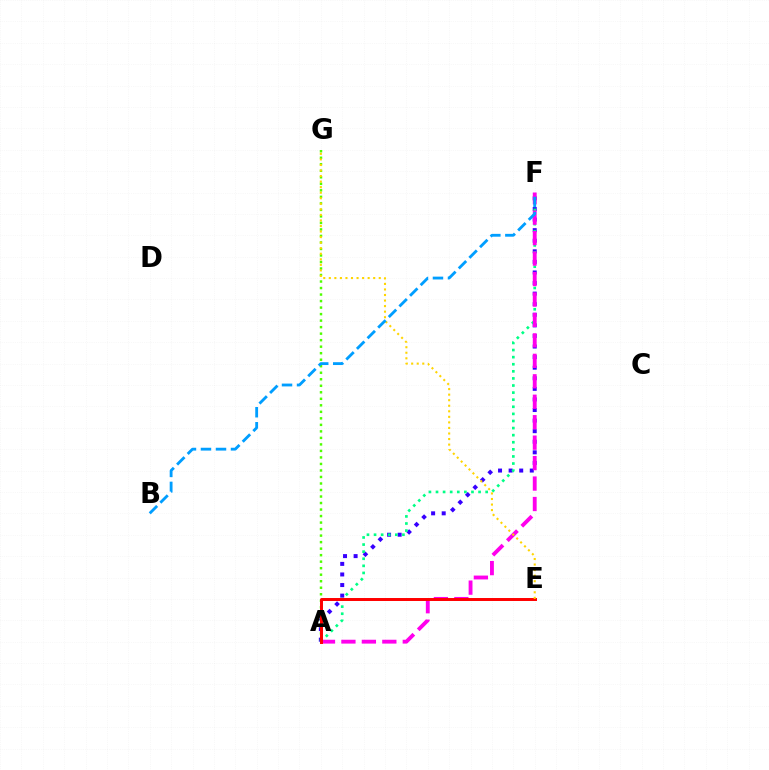{('A', 'F'): [{'color': '#3700ff', 'line_style': 'dotted', 'thickness': 2.87}, {'color': '#00ff86', 'line_style': 'dotted', 'thickness': 1.93}, {'color': '#ff00ed', 'line_style': 'dashed', 'thickness': 2.78}], ('A', 'G'): [{'color': '#4fff00', 'line_style': 'dotted', 'thickness': 1.77}], ('A', 'E'): [{'color': '#ff0000', 'line_style': 'solid', 'thickness': 2.14}], ('E', 'G'): [{'color': '#ffd500', 'line_style': 'dotted', 'thickness': 1.51}], ('B', 'F'): [{'color': '#009eff', 'line_style': 'dashed', 'thickness': 2.04}]}